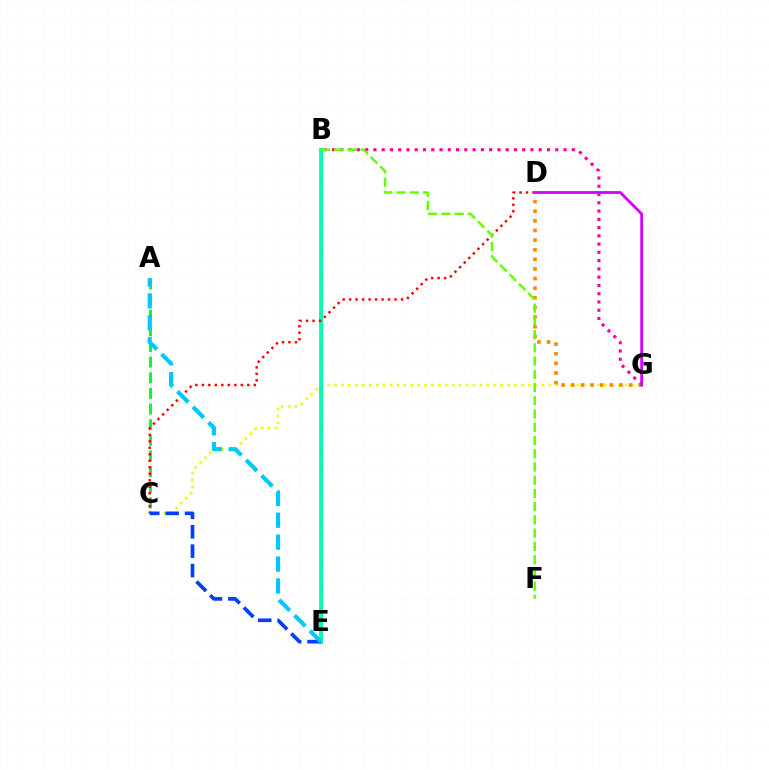{('C', 'G'): [{'color': '#eeff00', 'line_style': 'dotted', 'thickness': 1.88}], ('B', 'E'): [{'color': '#4f00ff', 'line_style': 'dashed', 'thickness': 1.84}, {'color': '#00ffaf', 'line_style': 'solid', 'thickness': 2.78}], ('A', 'C'): [{'color': '#00ff27', 'line_style': 'dashed', 'thickness': 2.12}], ('C', 'D'): [{'color': '#ff0000', 'line_style': 'dotted', 'thickness': 1.76}], ('B', 'G'): [{'color': '#ff00a0', 'line_style': 'dotted', 'thickness': 2.25}], ('D', 'G'): [{'color': '#ff8800', 'line_style': 'dotted', 'thickness': 2.61}, {'color': '#d600ff', 'line_style': 'solid', 'thickness': 2.02}], ('C', 'E'): [{'color': '#003fff', 'line_style': 'dashed', 'thickness': 2.63}], ('A', 'E'): [{'color': '#00c7ff', 'line_style': 'dashed', 'thickness': 2.98}], ('B', 'F'): [{'color': '#66ff00', 'line_style': 'dashed', 'thickness': 1.8}]}